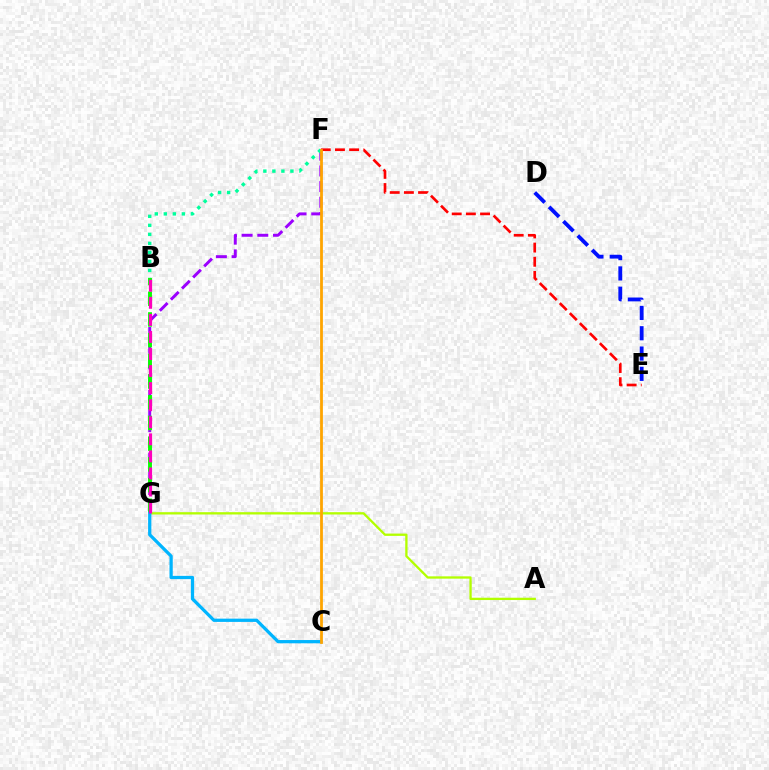{('F', 'G'): [{'color': '#9b00ff', 'line_style': 'dashed', 'thickness': 2.13}], ('A', 'G'): [{'color': '#b3ff00', 'line_style': 'solid', 'thickness': 1.67}], ('D', 'E'): [{'color': '#0010ff', 'line_style': 'dashed', 'thickness': 2.76}], ('E', 'F'): [{'color': '#ff0000', 'line_style': 'dashed', 'thickness': 1.92}], ('B', 'G'): [{'color': '#08ff00', 'line_style': 'dashed', 'thickness': 2.81}, {'color': '#ff00bd', 'line_style': 'dashed', 'thickness': 2.32}], ('C', 'G'): [{'color': '#00b5ff', 'line_style': 'solid', 'thickness': 2.34}], ('B', 'F'): [{'color': '#00ff9d', 'line_style': 'dotted', 'thickness': 2.45}], ('C', 'F'): [{'color': '#ffa500', 'line_style': 'solid', 'thickness': 2.0}]}